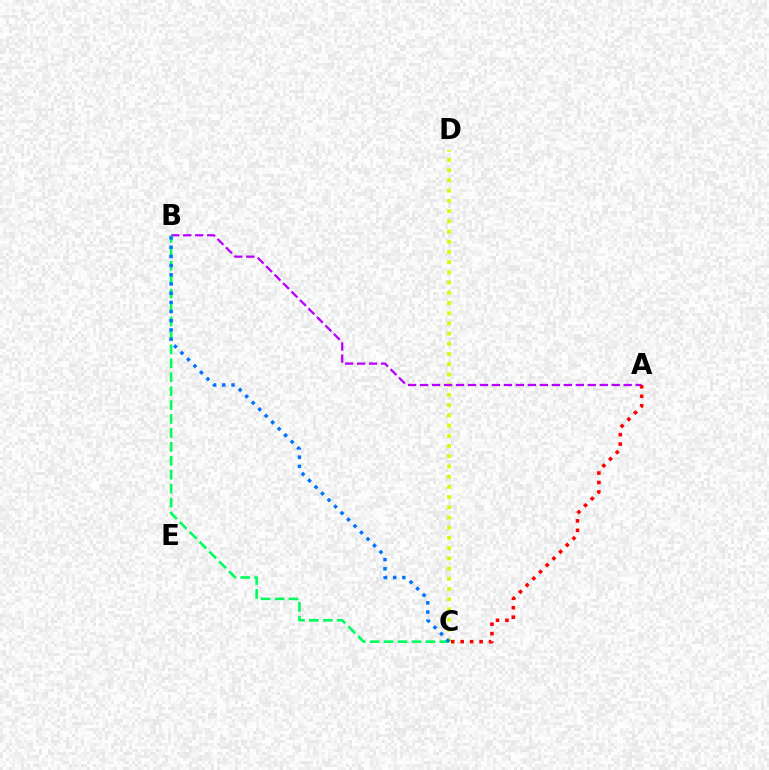{('C', 'D'): [{'color': '#d1ff00', 'line_style': 'dotted', 'thickness': 2.78}], ('A', 'B'): [{'color': '#b900ff', 'line_style': 'dashed', 'thickness': 1.63}], ('B', 'C'): [{'color': '#00ff5c', 'line_style': 'dashed', 'thickness': 1.89}, {'color': '#0074ff', 'line_style': 'dotted', 'thickness': 2.5}], ('A', 'C'): [{'color': '#ff0000', 'line_style': 'dotted', 'thickness': 2.57}]}